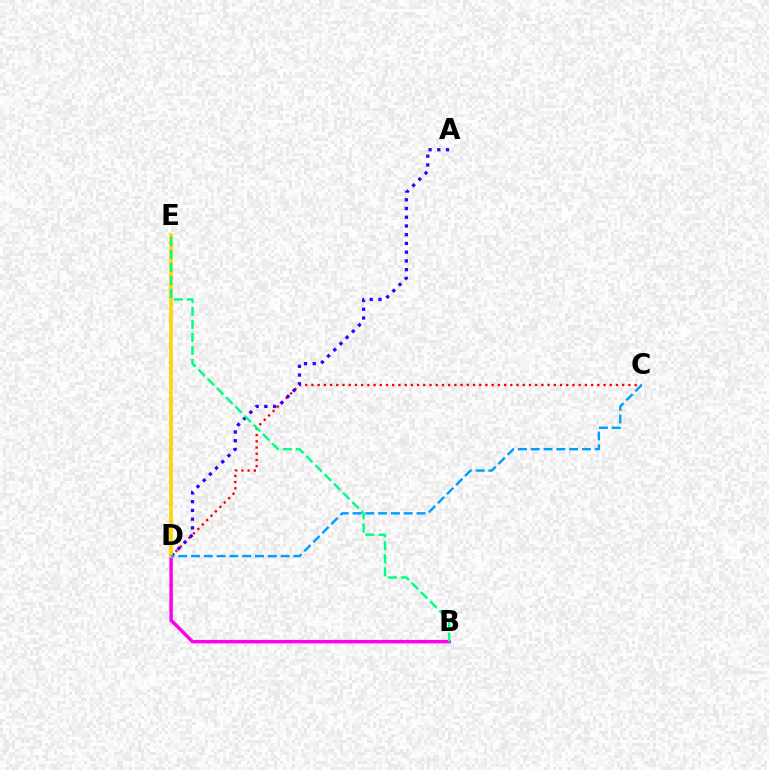{('B', 'D'): [{'color': '#ff00ed', 'line_style': 'solid', 'thickness': 2.51}], ('C', 'D'): [{'color': '#ff0000', 'line_style': 'dotted', 'thickness': 1.69}, {'color': '#009eff', 'line_style': 'dashed', 'thickness': 1.74}], ('D', 'E'): [{'color': '#4fff00', 'line_style': 'solid', 'thickness': 1.54}, {'color': '#ffd500', 'line_style': 'solid', 'thickness': 2.59}], ('A', 'D'): [{'color': '#3700ff', 'line_style': 'dotted', 'thickness': 2.37}], ('B', 'E'): [{'color': '#00ff86', 'line_style': 'dashed', 'thickness': 1.77}]}